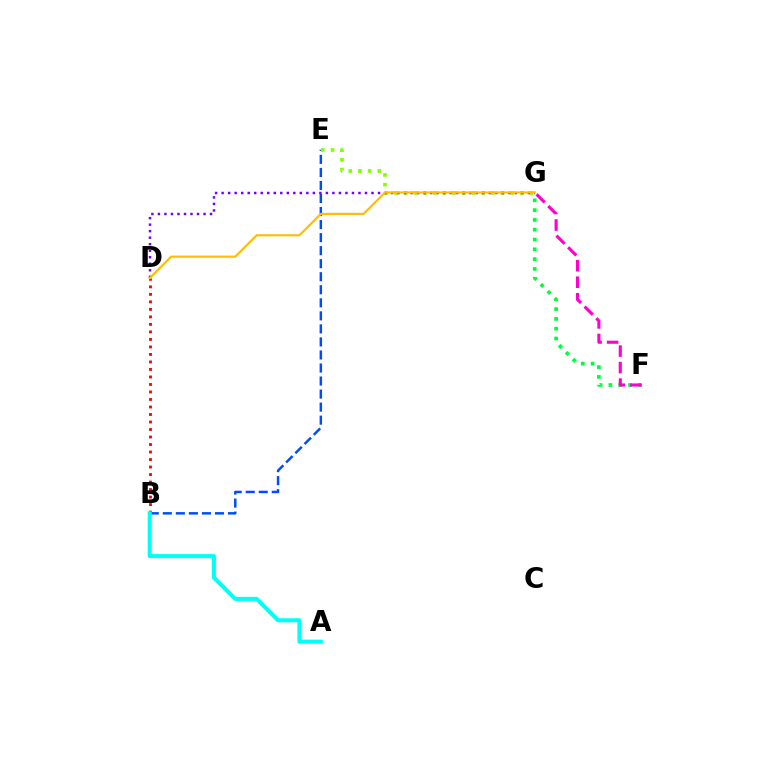{('B', 'D'): [{'color': '#ff0000', 'line_style': 'dotted', 'thickness': 2.04}], ('B', 'E'): [{'color': '#004bff', 'line_style': 'dashed', 'thickness': 1.77}], ('F', 'G'): [{'color': '#00ff39', 'line_style': 'dotted', 'thickness': 2.66}, {'color': '#ff00cf', 'line_style': 'dashed', 'thickness': 2.24}], ('E', 'G'): [{'color': '#84ff00', 'line_style': 'dotted', 'thickness': 2.63}], ('D', 'G'): [{'color': '#7200ff', 'line_style': 'dotted', 'thickness': 1.77}, {'color': '#ffbd00', 'line_style': 'solid', 'thickness': 1.55}], ('A', 'B'): [{'color': '#00fff6', 'line_style': 'solid', 'thickness': 2.92}]}